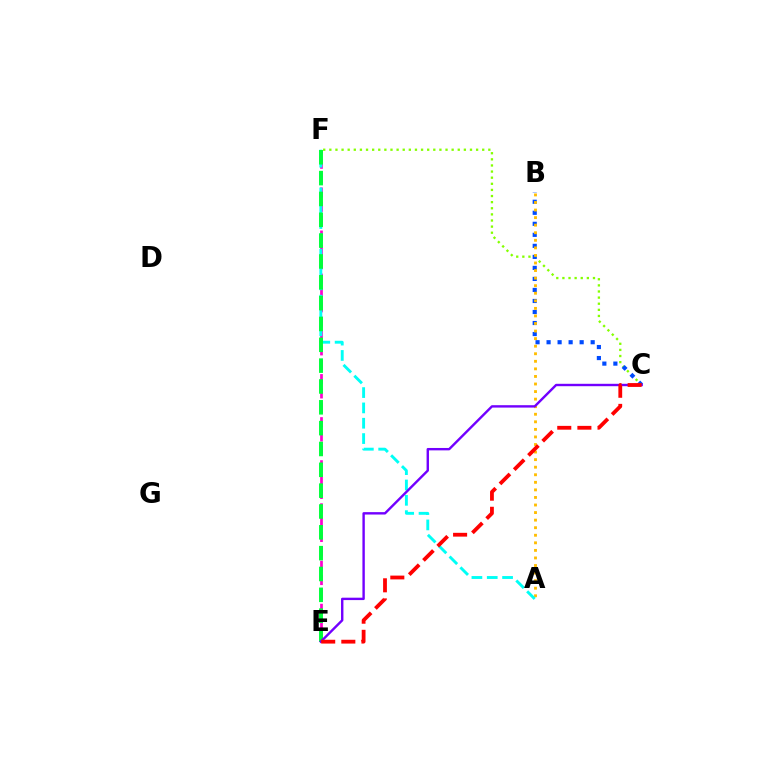{('C', 'F'): [{'color': '#84ff00', 'line_style': 'dotted', 'thickness': 1.66}], ('B', 'C'): [{'color': '#004bff', 'line_style': 'dotted', 'thickness': 2.99}], ('E', 'F'): [{'color': '#ff00cf', 'line_style': 'dashed', 'thickness': 1.95}, {'color': '#00ff39', 'line_style': 'dashed', 'thickness': 2.83}], ('A', 'B'): [{'color': '#ffbd00', 'line_style': 'dotted', 'thickness': 2.05}], ('A', 'F'): [{'color': '#00fff6', 'line_style': 'dashed', 'thickness': 2.08}], ('C', 'E'): [{'color': '#7200ff', 'line_style': 'solid', 'thickness': 1.73}, {'color': '#ff0000', 'line_style': 'dashed', 'thickness': 2.73}]}